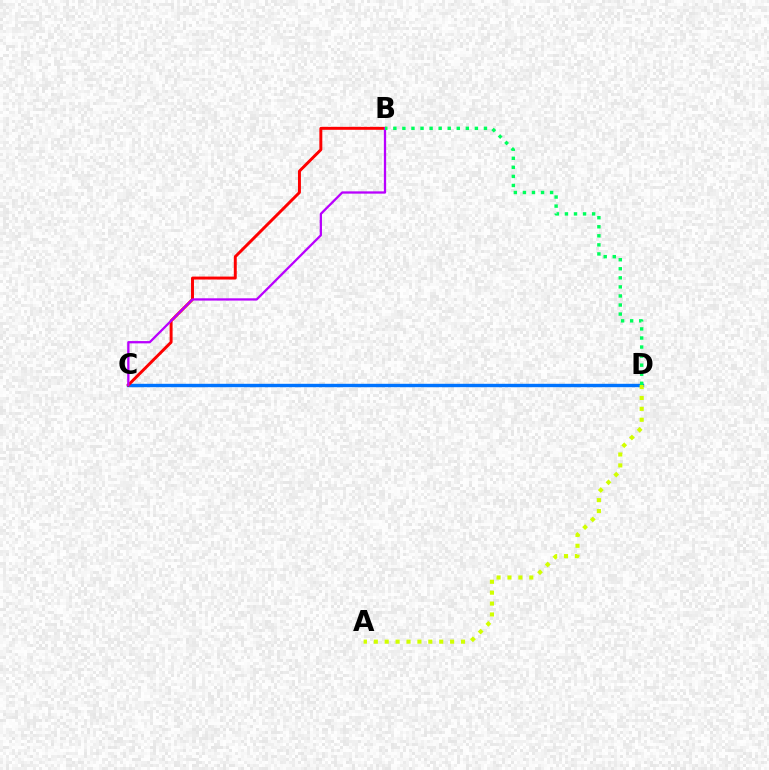{('C', 'D'): [{'color': '#0074ff', 'line_style': 'solid', 'thickness': 2.44}], ('B', 'C'): [{'color': '#ff0000', 'line_style': 'solid', 'thickness': 2.12}, {'color': '#b900ff', 'line_style': 'solid', 'thickness': 1.65}], ('B', 'D'): [{'color': '#00ff5c', 'line_style': 'dotted', 'thickness': 2.46}], ('A', 'D'): [{'color': '#d1ff00', 'line_style': 'dotted', 'thickness': 2.96}]}